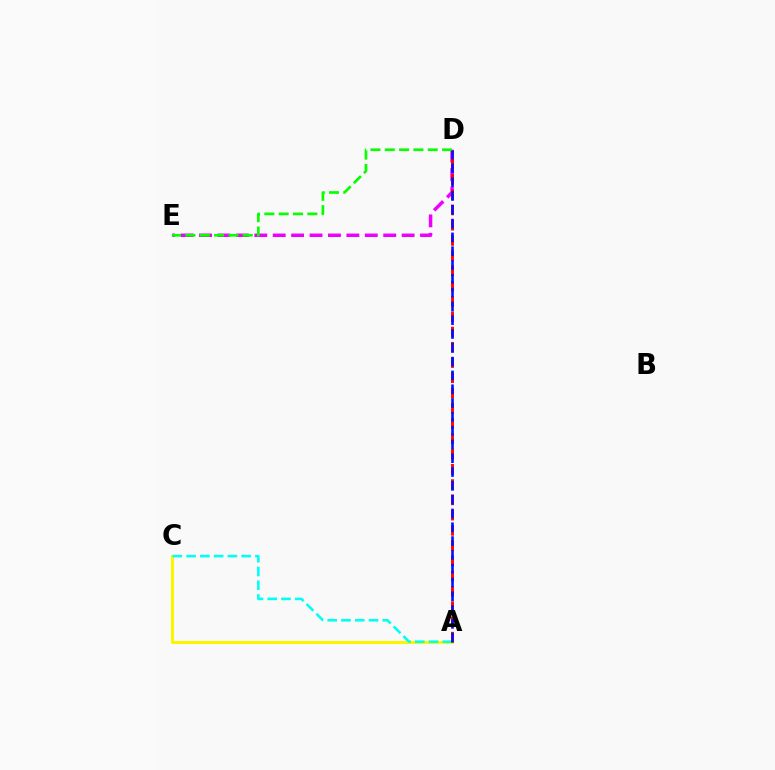{('A', 'C'): [{'color': '#fcf500', 'line_style': 'solid', 'thickness': 2.2}, {'color': '#00fff6', 'line_style': 'dashed', 'thickness': 1.87}], ('D', 'E'): [{'color': '#ee00ff', 'line_style': 'dashed', 'thickness': 2.5}, {'color': '#08ff00', 'line_style': 'dashed', 'thickness': 1.95}], ('A', 'D'): [{'color': '#ff0000', 'line_style': 'dashed', 'thickness': 2.07}, {'color': '#0010ff', 'line_style': 'dashed', 'thickness': 1.88}]}